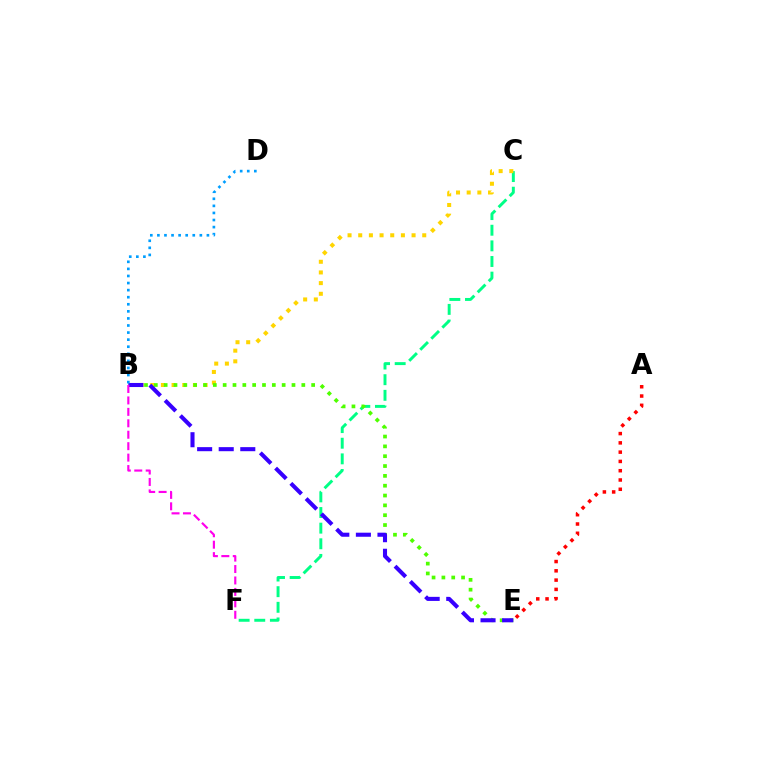{('C', 'F'): [{'color': '#00ff86', 'line_style': 'dashed', 'thickness': 2.12}], ('B', 'C'): [{'color': '#ffd500', 'line_style': 'dotted', 'thickness': 2.9}], ('B', 'E'): [{'color': '#4fff00', 'line_style': 'dotted', 'thickness': 2.67}, {'color': '#3700ff', 'line_style': 'dashed', 'thickness': 2.93}], ('B', 'D'): [{'color': '#009eff', 'line_style': 'dotted', 'thickness': 1.92}], ('A', 'E'): [{'color': '#ff0000', 'line_style': 'dotted', 'thickness': 2.52}], ('B', 'F'): [{'color': '#ff00ed', 'line_style': 'dashed', 'thickness': 1.55}]}